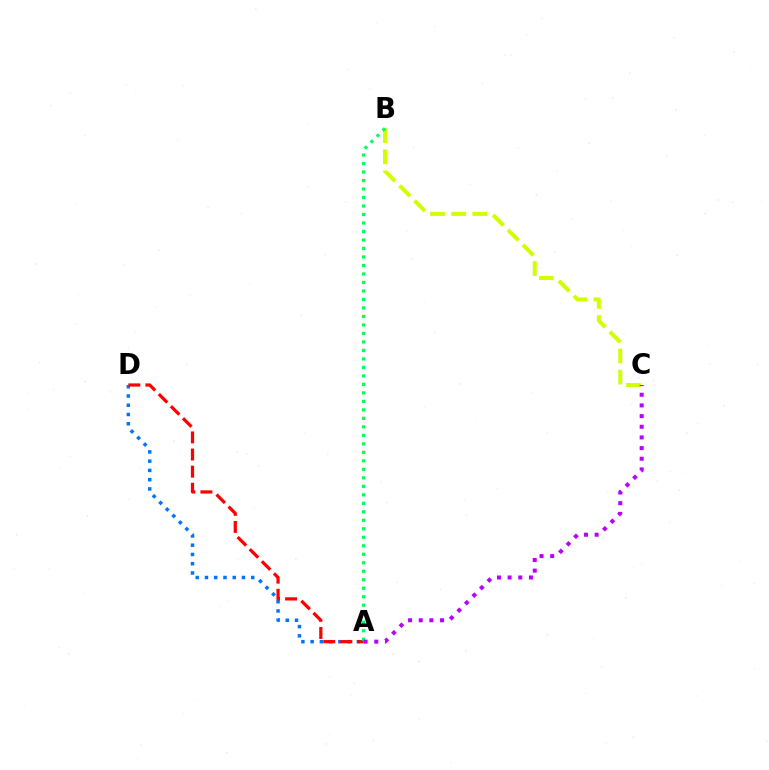{('A', 'D'): [{'color': '#0074ff', 'line_style': 'dotted', 'thickness': 2.51}, {'color': '#ff0000', 'line_style': 'dashed', 'thickness': 2.32}], ('B', 'C'): [{'color': '#d1ff00', 'line_style': 'dashed', 'thickness': 2.87}], ('A', 'B'): [{'color': '#00ff5c', 'line_style': 'dotted', 'thickness': 2.31}], ('A', 'C'): [{'color': '#b900ff', 'line_style': 'dotted', 'thickness': 2.9}]}